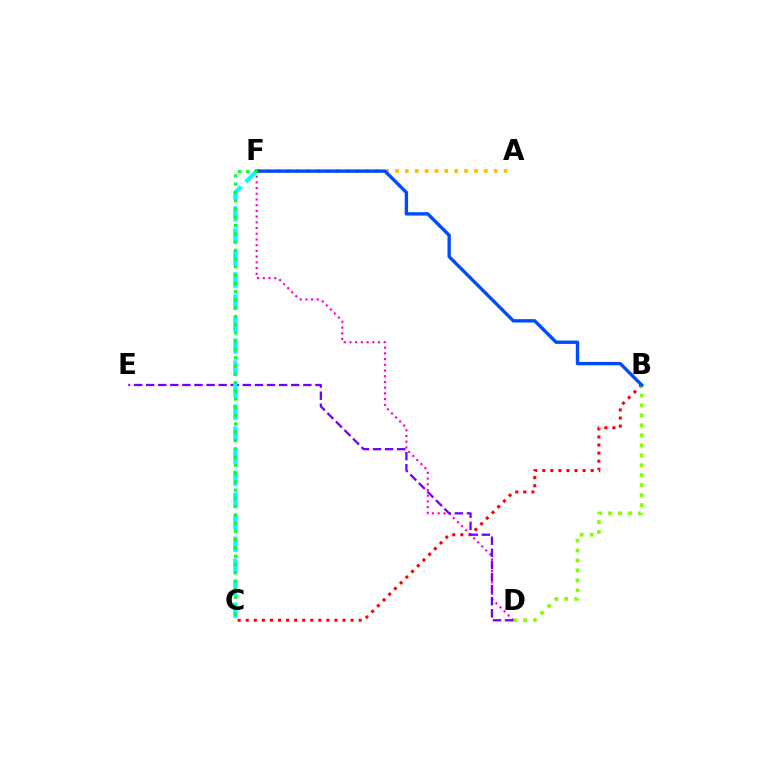{('A', 'F'): [{'color': '#ffbd00', 'line_style': 'dotted', 'thickness': 2.68}], ('B', 'C'): [{'color': '#ff0000', 'line_style': 'dotted', 'thickness': 2.19}], ('B', 'D'): [{'color': '#84ff00', 'line_style': 'dotted', 'thickness': 2.71}], ('D', 'F'): [{'color': '#ff00cf', 'line_style': 'dotted', 'thickness': 1.55}], ('D', 'E'): [{'color': '#7200ff', 'line_style': 'dashed', 'thickness': 1.64}], ('C', 'F'): [{'color': '#00fff6', 'line_style': 'dashed', 'thickness': 2.99}, {'color': '#00ff39', 'line_style': 'dotted', 'thickness': 2.25}], ('B', 'F'): [{'color': '#004bff', 'line_style': 'solid', 'thickness': 2.42}]}